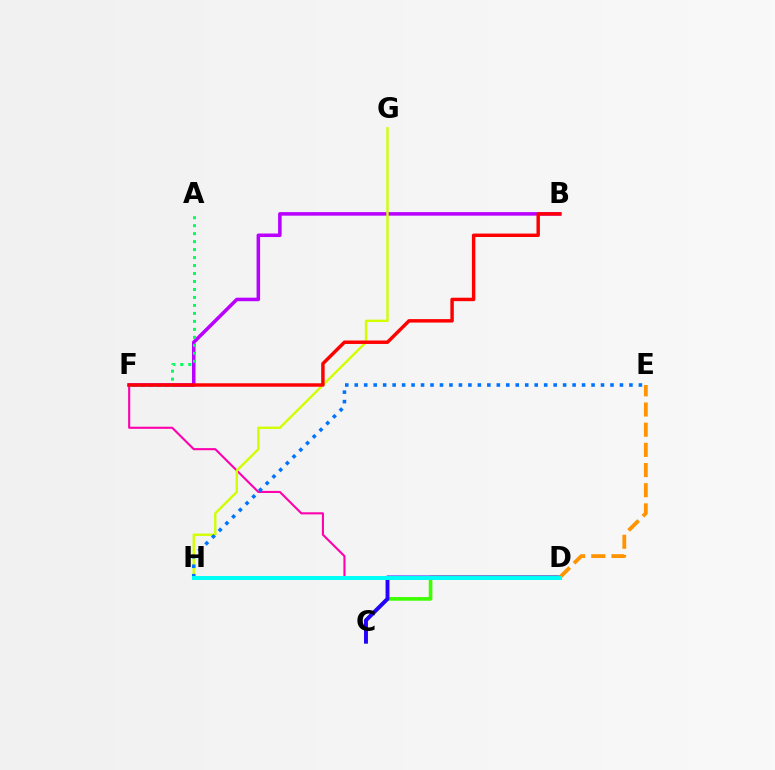{('B', 'F'): [{'color': '#b900ff', 'line_style': 'solid', 'thickness': 2.54}, {'color': '#ff0000', 'line_style': 'solid', 'thickness': 2.48}], ('D', 'F'): [{'color': '#ff00ac', 'line_style': 'solid', 'thickness': 1.51}], ('C', 'D'): [{'color': '#3dff00', 'line_style': 'solid', 'thickness': 2.63}, {'color': '#2500ff', 'line_style': 'solid', 'thickness': 2.8}], ('A', 'F'): [{'color': '#00ff5c', 'line_style': 'dotted', 'thickness': 2.17}], ('G', 'H'): [{'color': '#d1ff00', 'line_style': 'solid', 'thickness': 1.71}], ('E', 'H'): [{'color': '#0074ff', 'line_style': 'dotted', 'thickness': 2.57}], ('D', 'E'): [{'color': '#ff9400', 'line_style': 'dashed', 'thickness': 2.74}], ('D', 'H'): [{'color': '#00fff6', 'line_style': 'solid', 'thickness': 2.86}]}